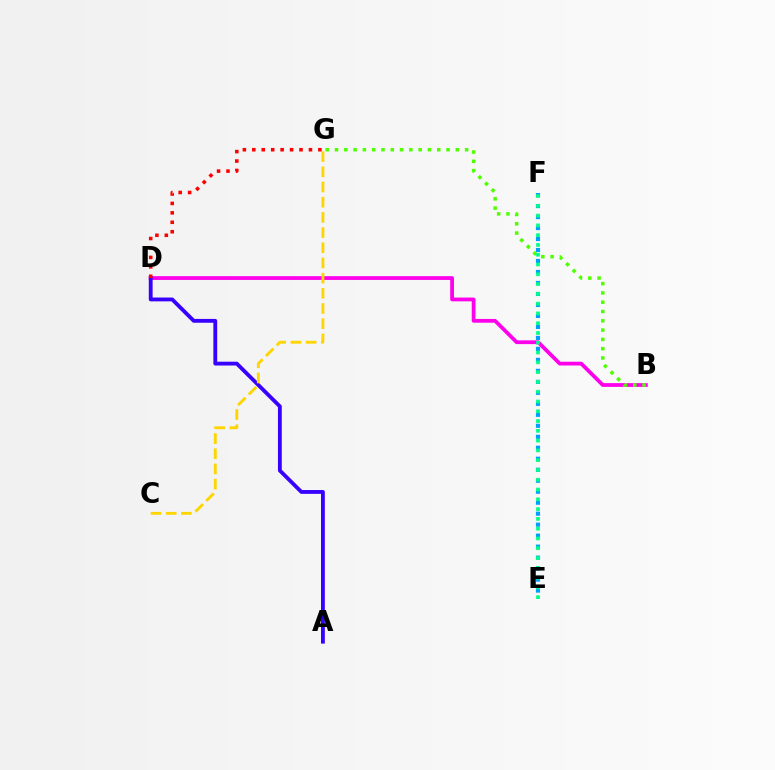{('B', 'D'): [{'color': '#ff00ed', 'line_style': 'solid', 'thickness': 2.72}], ('A', 'D'): [{'color': '#3700ff', 'line_style': 'solid', 'thickness': 2.75}], ('E', 'F'): [{'color': '#009eff', 'line_style': 'dotted', 'thickness': 2.99}, {'color': '#00ff86', 'line_style': 'dotted', 'thickness': 2.66}], ('C', 'G'): [{'color': '#ffd500', 'line_style': 'dashed', 'thickness': 2.06}], ('D', 'G'): [{'color': '#ff0000', 'line_style': 'dotted', 'thickness': 2.56}], ('B', 'G'): [{'color': '#4fff00', 'line_style': 'dotted', 'thickness': 2.53}]}